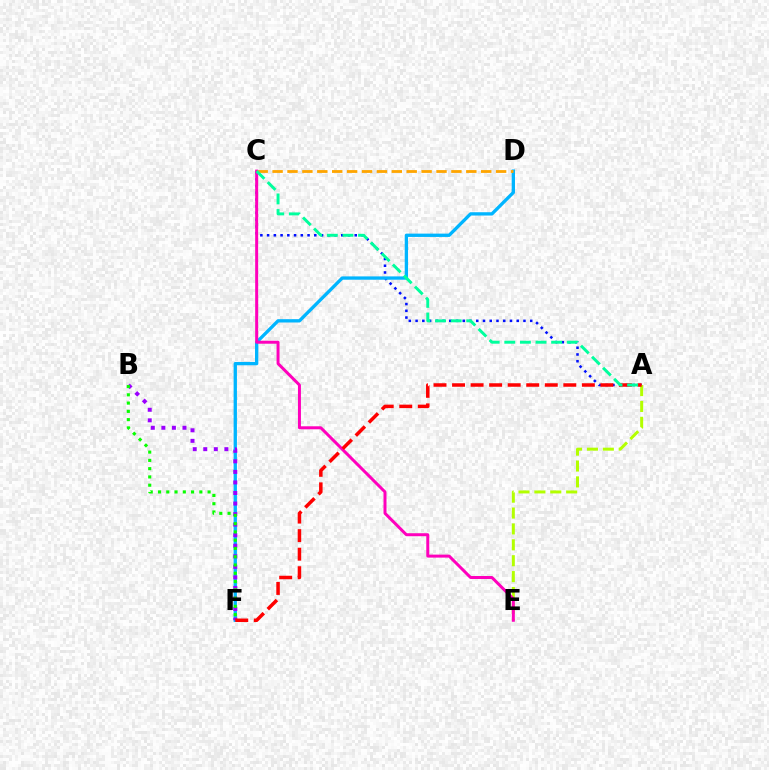{('A', 'C'): [{'color': '#0010ff', 'line_style': 'dotted', 'thickness': 1.83}, {'color': '#00ff9d', 'line_style': 'dashed', 'thickness': 2.12}], ('D', 'F'): [{'color': '#00b5ff', 'line_style': 'solid', 'thickness': 2.39}], ('A', 'E'): [{'color': '#b3ff00', 'line_style': 'dashed', 'thickness': 2.16}], ('C', 'E'): [{'color': '#ff00bd', 'line_style': 'solid', 'thickness': 2.15}], ('B', 'F'): [{'color': '#9b00ff', 'line_style': 'dotted', 'thickness': 2.87}, {'color': '#08ff00', 'line_style': 'dotted', 'thickness': 2.25}], ('A', 'F'): [{'color': '#ff0000', 'line_style': 'dashed', 'thickness': 2.52}], ('C', 'D'): [{'color': '#ffa500', 'line_style': 'dashed', 'thickness': 2.02}]}